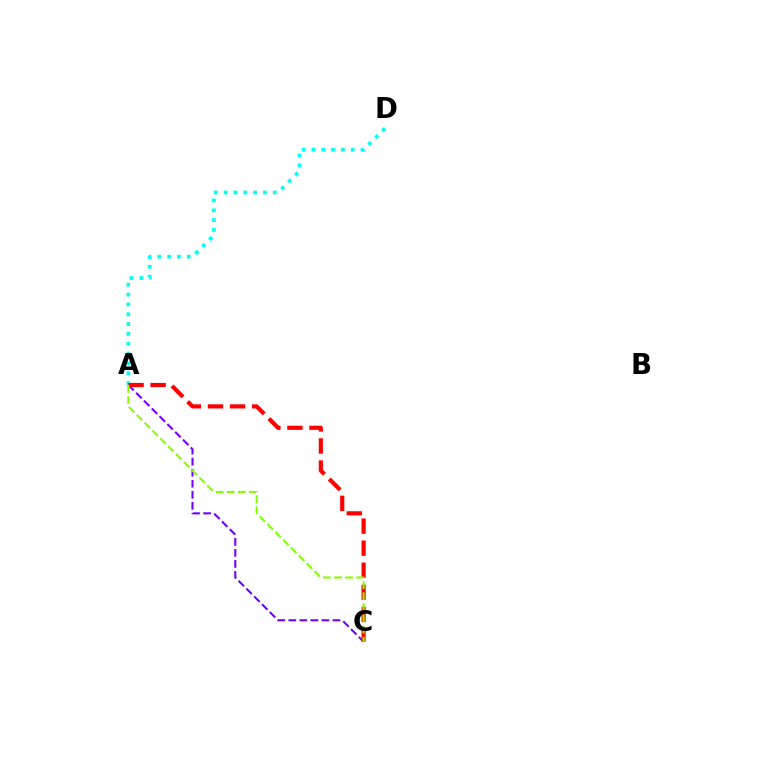{('A', 'C'): [{'color': '#7200ff', 'line_style': 'dashed', 'thickness': 1.5}, {'color': '#ff0000', 'line_style': 'dashed', 'thickness': 3.0}, {'color': '#84ff00', 'line_style': 'dashed', 'thickness': 1.51}], ('A', 'D'): [{'color': '#00fff6', 'line_style': 'dotted', 'thickness': 2.67}]}